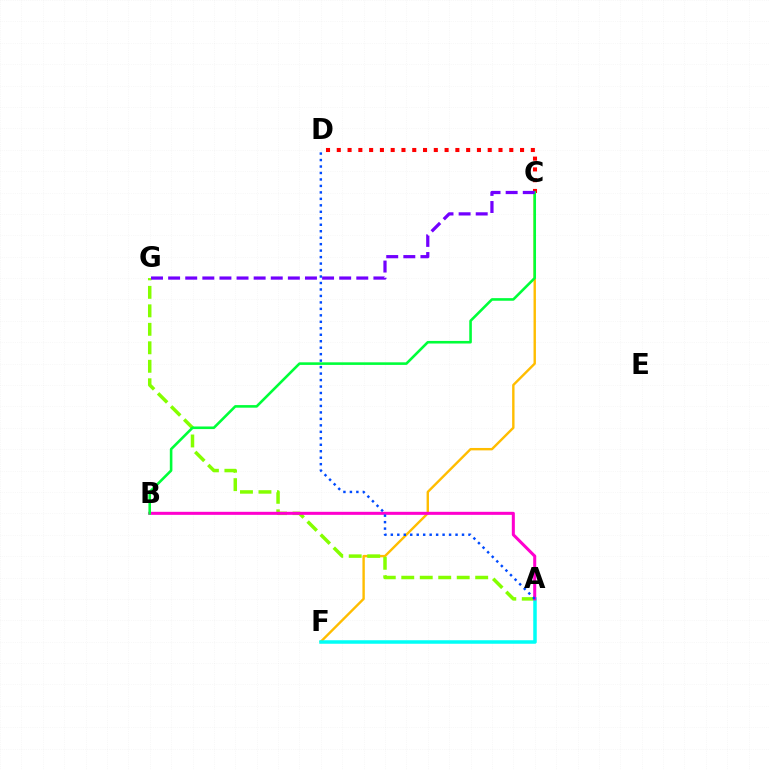{('C', 'F'): [{'color': '#ffbd00', 'line_style': 'solid', 'thickness': 1.73}], ('C', 'D'): [{'color': '#ff0000', 'line_style': 'dotted', 'thickness': 2.93}], ('A', 'G'): [{'color': '#84ff00', 'line_style': 'dashed', 'thickness': 2.51}], ('A', 'F'): [{'color': '#00fff6', 'line_style': 'solid', 'thickness': 2.52}], ('A', 'B'): [{'color': '#ff00cf', 'line_style': 'solid', 'thickness': 2.19}], ('B', 'C'): [{'color': '#00ff39', 'line_style': 'solid', 'thickness': 1.87}], ('A', 'D'): [{'color': '#004bff', 'line_style': 'dotted', 'thickness': 1.76}], ('C', 'G'): [{'color': '#7200ff', 'line_style': 'dashed', 'thickness': 2.32}]}